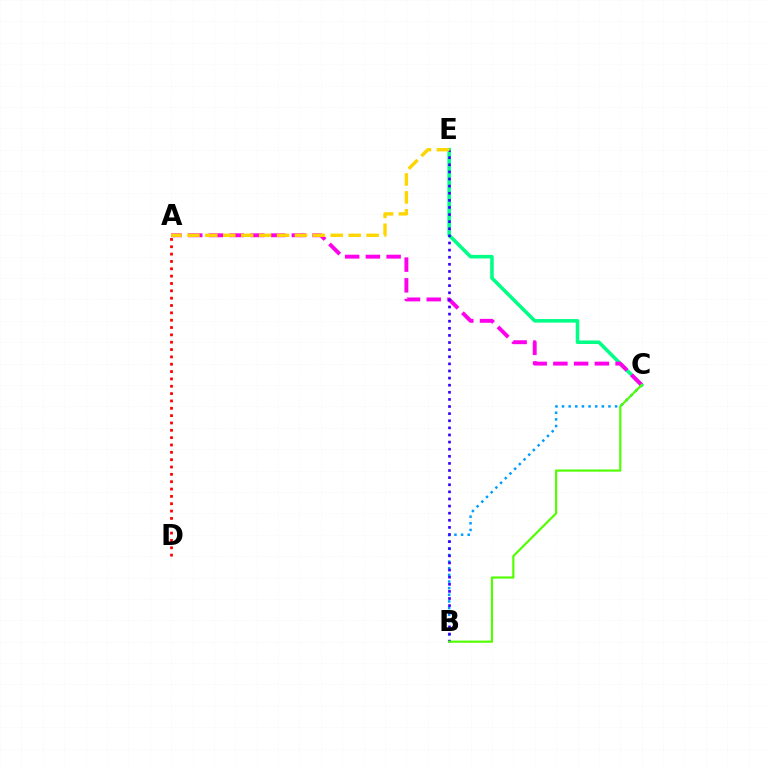{('B', 'C'): [{'color': '#009eff', 'line_style': 'dotted', 'thickness': 1.8}, {'color': '#4fff00', 'line_style': 'solid', 'thickness': 1.55}], ('C', 'E'): [{'color': '#00ff86', 'line_style': 'solid', 'thickness': 2.55}], ('A', 'D'): [{'color': '#ff0000', 'line_style': 'dotted', 'thickness': 1.99}], ('A', 'C'): [{'color': '#ff00ed', 'line_style': 'dashed', 'thickness': 2.82}], ('B', 'E'): [{'color': '#3700ff', 'line_style': 'dotted', 'thickness': 1.93}], ('A', 'E'): [{'color': '#ffd500', 'line_style': 'dashed', 'thickness': 2.43}]}